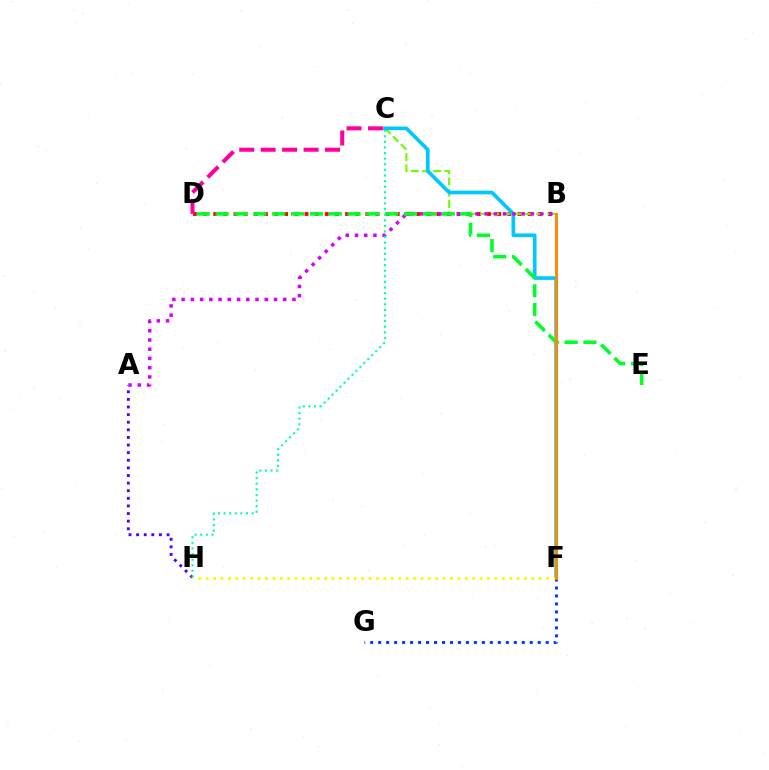{('B', 'D'): [{'color': '#ff0000', 'line_style': 'dotted', 'thickness': 2.76}], ('B', 'C'): [{'color': '#66ff00', 'line_style': 'dashed', 'thickness': 1.52}], ('C', 'F'): [{'color': '#00c7ff', 'line_style': 'solid', 'thickness': 2.62}], ('A', 'H'): [{'color': '#4f00ff', 'line_style': 'dotted', 'thickness': 2.07}], ('A', 'B'): [{'color': '#d600ff', 'line_style': 'dotted', 'thickness': 2.51}], ('F', 'H'): [{'color': '#eeff00', 'line_style': 'dotted', 'thickness': 2.01}], ('D', 'E'): [{'color': '#00ff27', 'line_style': 'dashed', 'thickness': 2.56}], ('C', 'H'): [{'color': '#00ffaf', 'line_style': 'dotted', 'thickness': 1.52}], ('F', 'G'): [{'color': '#003fff', 'line_style': 'dotted', 'thickness': 2.17}], ('B', 'F'): [{'color': '#ff8800', 'line_style': 'solid', 'thickness': 2.1}], ('C', 'D'): [{'color': '#ff00a0', 'line_style': 'dashed', 'thickness': 2.91}]}